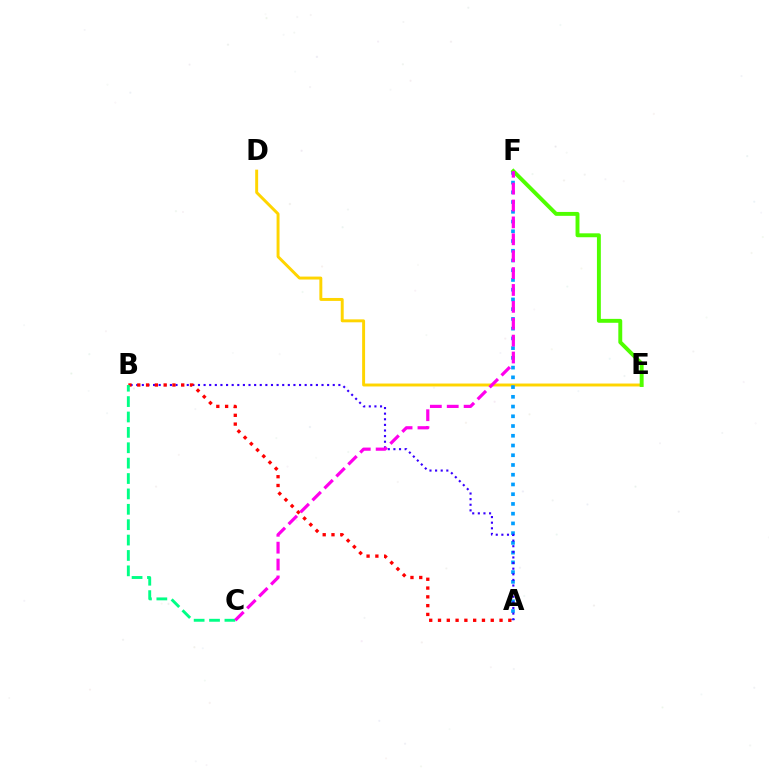{('D', 'E'): [{'color': '#ffd500', 'line_style': 'solid', 'thickness': 2.12}], ('A', 'F'): [{'color': '#009eff', 'line_style': 'dotted', 'thickness': 2.65}], ('A', 'B'): [{'color': '#3700ff', 'line_style': 'dotted', 'thickness': 1.53}, {'color': '#ff0000', 'line_style': 'dotted', 'thickness': 2.39}], ('E', 'F'): [{'color': '#4fff00', 'line_style': 'solid', 'thickness': 2.82}], ('B', 'C'): [{'color': '#00ff86', 'line_style': 'dashed', 'thickness': 2.09}], ('C', 'F'): [{'color': '#ff00ed', 'line_style': 'dashed', 'thickness': 2.29}]}